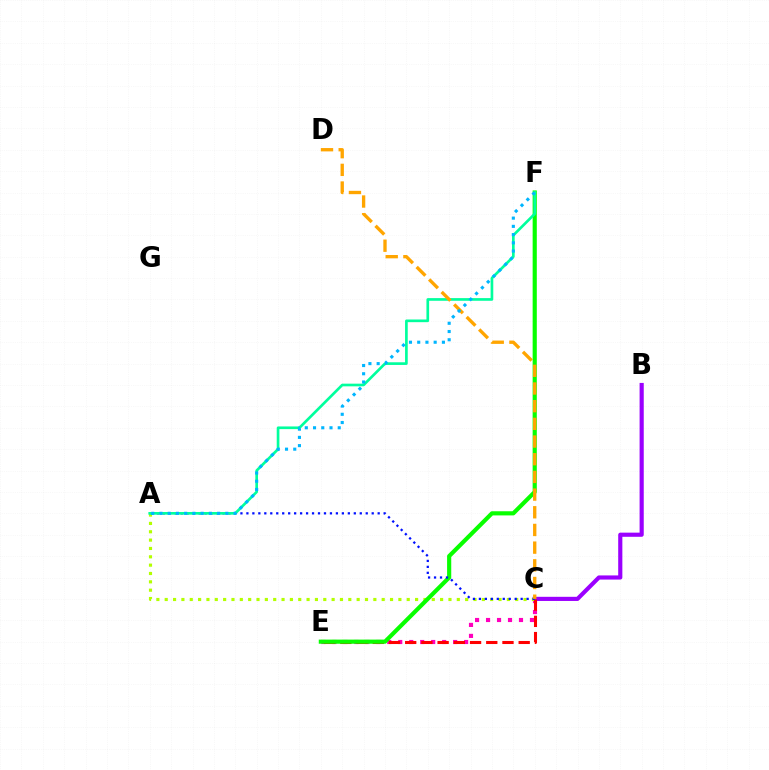{('C', 'E'): [{'color': '#ff00bd', 'line_style': 'dotted', 'thickness': 2.98}, {'color': '#ff0000', 'line_style': 'dashed', 'thickness': 2.2}], ('B', 'C'): [{'color': '#9b00ff', 'line_style': 'solid', 'thickness': 2.99}], ('A', 'C'): [{'color': '#b3ff00', 'line_style': 'dotted', 'thickness': 2.27}, {'color': '#0010ff', 'line_style': 'dotted', 'thickness': 1.62}], ('E', 'F'): [{'color': '#08ff00', 'line_style': 'solid', 'thickness': 2.99}], ('A', 'F'): [{'color': '#00ff9d', 'line_style': 'solid', 'thickness': 1.92}, {'color': '#00b5ff', 'line_style': 'dotted', 'thickness': 2.24}], ('C', 'D'): [{'color': '#ffa500', 'line_style': 'dashed', 'thickness': 2.4}]}